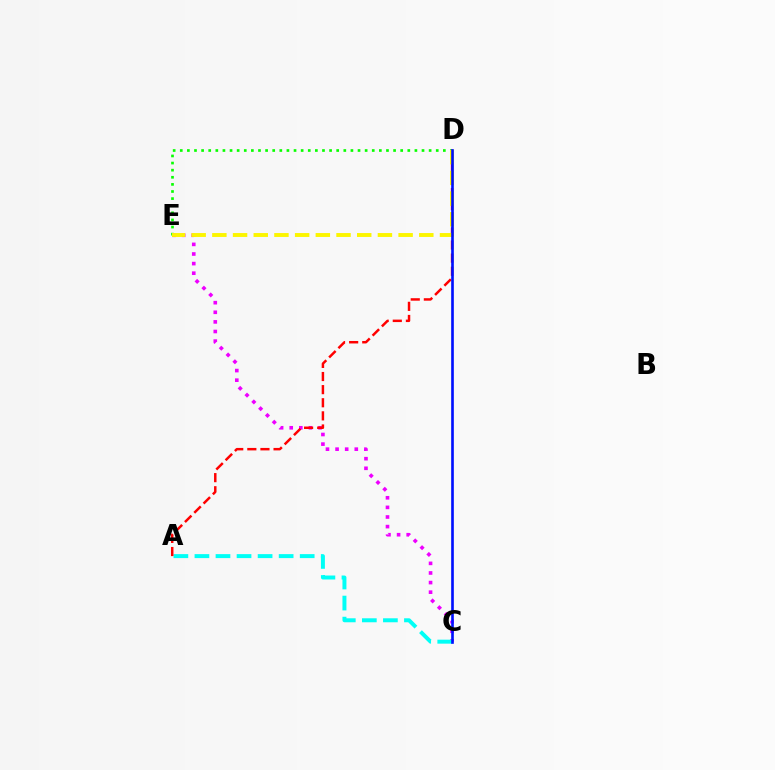{('D', 'E'): [{'color': '#08ff00', 'line_style': 'dotted', 'thickness': 1.93}, {'color': '#fcf500', 'line_style': 'dashed', 'thickness': 2.81}], ('C', 'E'): [{'color': '#ee00ff', 'line_style': 'dotted', 'thickness': 2.61}], ('A', 'C'): [{'color': '#00fff6', 'line_style': 'dashed', 'thickness': 2.86}], ('A', 'D'): [{'color': '#ff0000', 'line_style': 'dashed', 'thickness': 1.78}], ('C', 'D'): [{'color': '#0010ff', 'line_style': 'solid', 'thickness': 1.9}]}